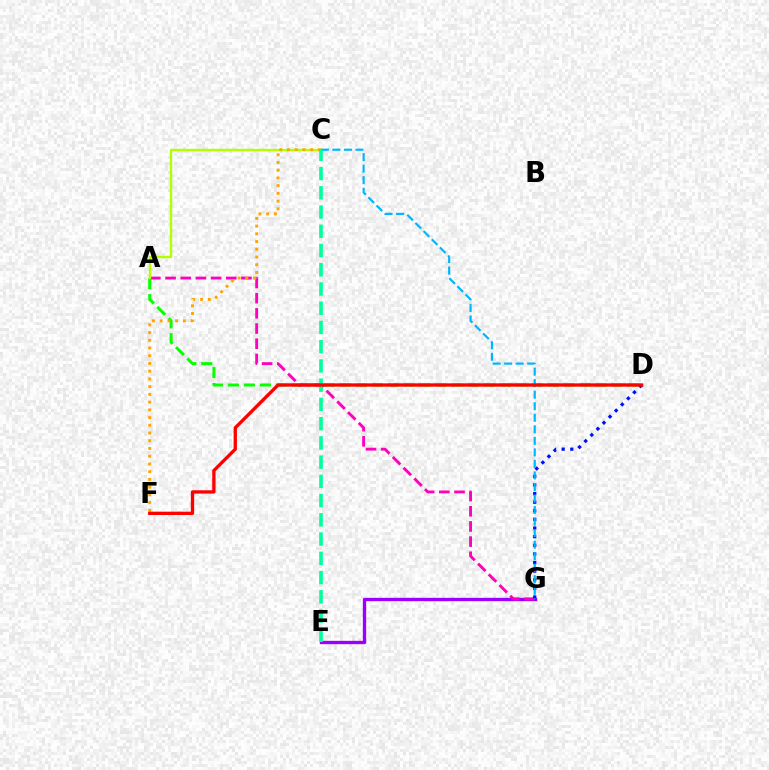{('A', 'D'): [{'color': '#08ff00', 'line_style': 'dashed', 'thickness': 2.17}], ('E', 'G'): [{'color': '#9b00ff', 'line_style': 'solid', 'thickness': 2.4}], ('A', 'G'): [{'color': '#ff00bd', 'line_style': 'dashed', 'thickness': 2.06}], ('A', 'C'): [{'color': '#b3ff00', 'line_style': 'solid', 'thickness': 1.72}], ('D', 'G'): [{'color': '#0010ff', 'line_style': 'dotted', 'thickness': 2.34}], ('C', 'G'): [{'color': '#00b5ff', 'line_style': 'dashed', 'thickness': 1.57}], ('C', 'F'): [{'color': '#ffa500', 'line_style': 'dotted', 'thickness': 2.1}], ('C', 'E'): [{'color': '#00ff9d', 'line_style': 'dashed', 'thickness': 2.61}], ('D', 'F'): [{'color': '#ff0000', 'line_style': 'solid', 'thickness': 2.39}]}